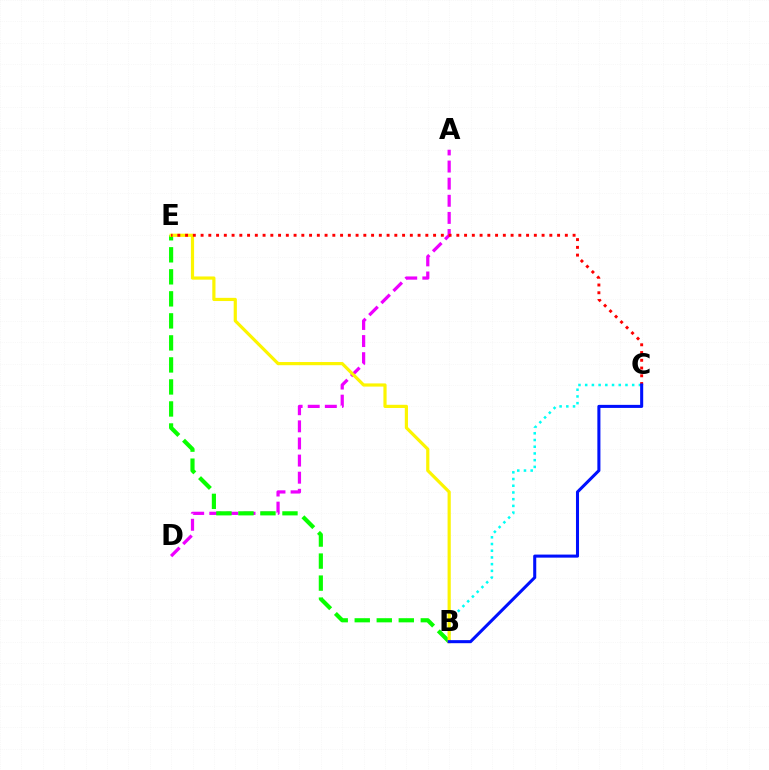{('A', 'D'): [{'color': '#ee00ff', 'line_style': 'dashed', 'thickness': 2.32}], ('B', 'C'): [{'color': '#00fff6', 'line_style': 'dotted', 'thickness': 1.82}, {'color': '#0010ff', 'line_style': 'solid', 'thickness': 2.2}], ('B', 'E'): [{'color': '#08ff00', 'line_style': 'dashed', 'thickness': 2.99}, {'color': '#fcf500', 'line_style': 'solid', 'thickness': 2.29}], ('C', 'E'): [{'color': '#ff0000', 'line_style': 'dotted', 'thickness': 2.11}]}